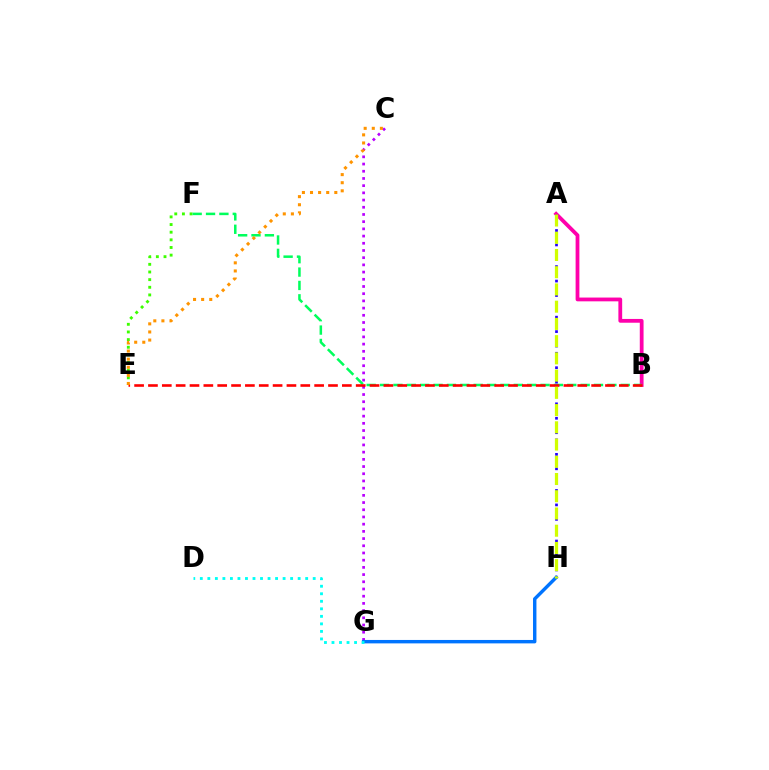{('E', 'F'): [{'color': '#3dff00', 'line_style': 'dotted', 'thickness': 2.08}], ('A', 'B'): [{'color': '#ff00ac', 'line_style': 'solid', 'thickness': 2.72}], ('C', 'G'): [{'color': '#b900ff', 'line_style': 'dotted', 'thickness': 1.96}], ('B', 'F'): [{'color': '#00ff5c', 'line_style': 'dashed', 'thickness': 1.82}], ('B', 'E'): [{'color': '#ff0000', 'line_style': 'dashed', 'thickness': 1.88}], ('A', 'H'): [{'color': '#2500ff', 'line_style': 'dotted', 'thickness': 1.96}, {'color': '#d1ff00', 'line_style': 'dashed', 'thickness': 2.34}], ('C', 'E'): [{'color': '#ff9400', 'line_style': 'dotted', 'thickness': 2.2}], ('G', 'H'): [{'color': '#0074ff', 'line_style': 'solid', 'thickness': 2.46}], ('D', 'G'): [{'color': '#00fff6', 'line_style': 'dotted', 'thickness': 2.04}]}